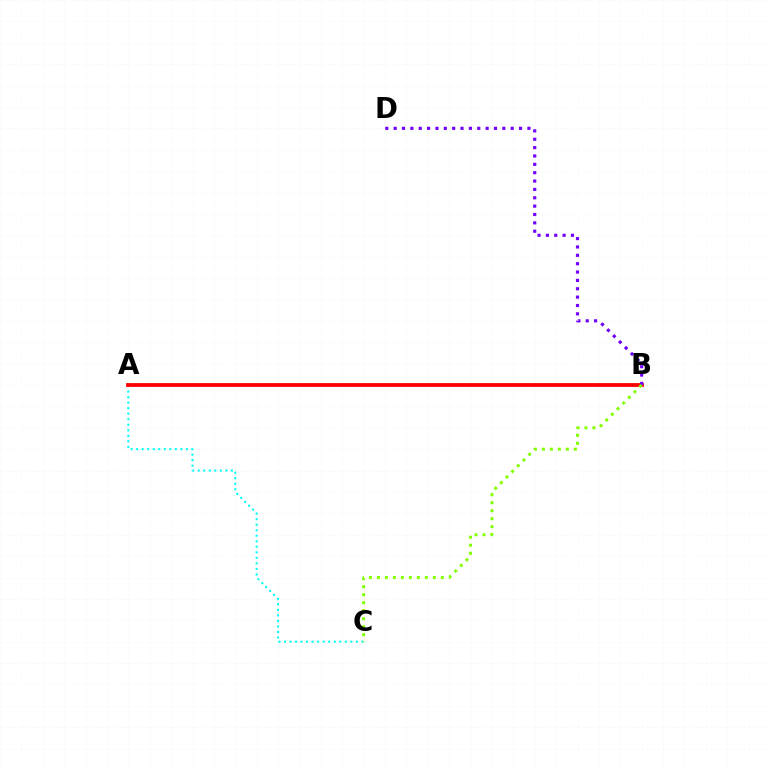{('A', 'C'): [{'color': '#00fff6', 'line_style': 'dotted', 'thickness': 1.5}], ('A', 'B'): [{'color': '#ff0000', 'line_style': 'solid', 'thickness': 2.74}], ('B', 'D'): [{'color': '#7200ff', 'line_style': 'dotted', 'thickness': 2.27}], ('B', 'C'): [{'color': '#84ff00', 'line_style': 'dotted', 'thickness': 2.17}]}